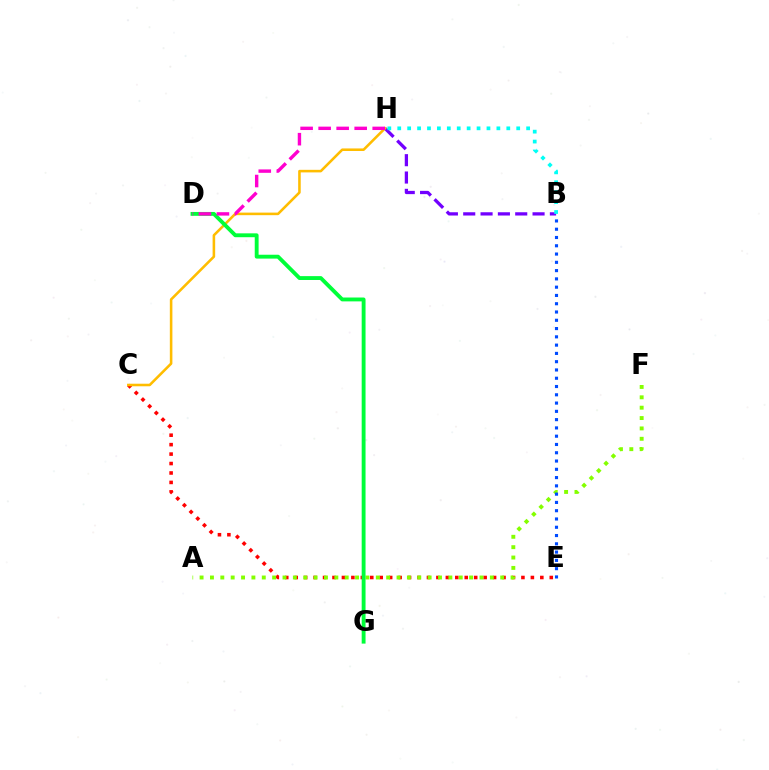{('B', 'H'): [{'color': '#7200ff', 'line_style': 'dashed', 'thickness': 2.35}, {'color': '#00fff6', 'line_style': 'dotted', 'thickness': 2.69}], ('C', 'E'): [{'color': '#ff0000', 'line_style': 'dotted', 'thickness': 2.57}], ('A', 'F'): [{'color': '#84ff00', 'line_style': 'dotted', 'thickness': 2.82}], ('C', 'H'): [{'color': '#ffbd00', 'line_style': 'solid', 'thickness': 1.85}], ('D', 'G'): [{'color': '#00ff39', 'line_style': 'solid', 'thickness': 2.78}], ('D', 'H'): [{'color': '#ff00cf', 'line_style': 'dashed', 'thickness': 2.45}], ('B', 'E'): [{'color': '#004bff', 'line_style': 'dotted', 'thickness': 2.25}]}